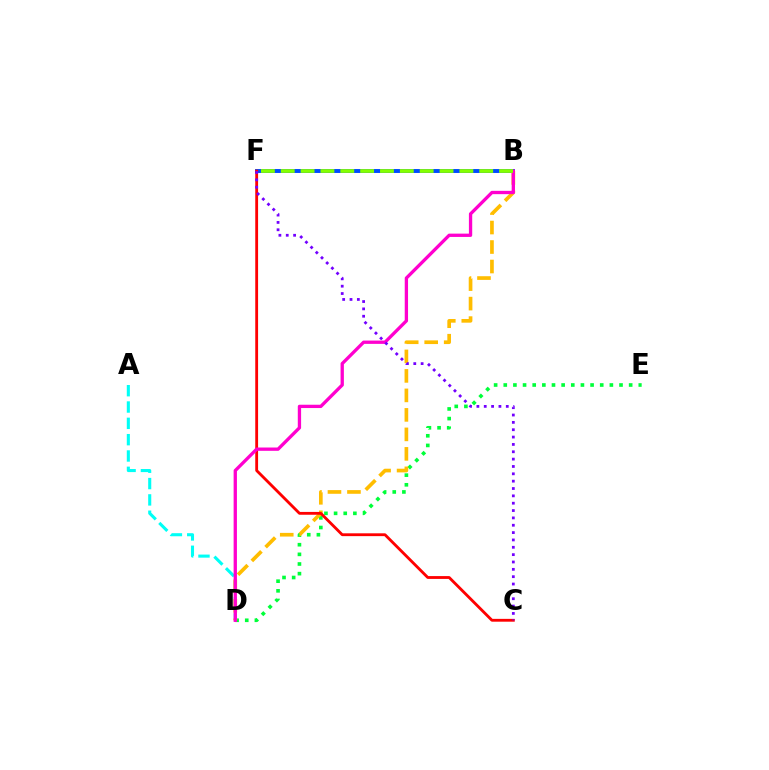{('D', 'E'): [{'color': '#00ff39', 'line_style': 'dotted', 'thickness': 2.62}], ('A', 'D'): [{'color': '#00fff6', 'line_style': 'dashed', 'thickness': 2.22}], ('B', 'F'): [{'color': '#004bff', 'line_style': 'solid', 'thickness': 2.82}, {'color': '#84ff00', 'line_style': 'dashed', 'thickness': 2.7}], ('B', 'D'): [{'color': '#ffbd00', 'line_style': 'dashed', 'thickness': 2.65}, {'color': '#ff00cf', 'line_style': 'solid', 'thickness': 2.38}], ('C', 'F'): [{'color': '#ff0000', 'line_style': 'solid', 'thickness': 2.04}, {'color': '#7200ff', 'line_style': 'dotted', 'thickness': 2.0}]}